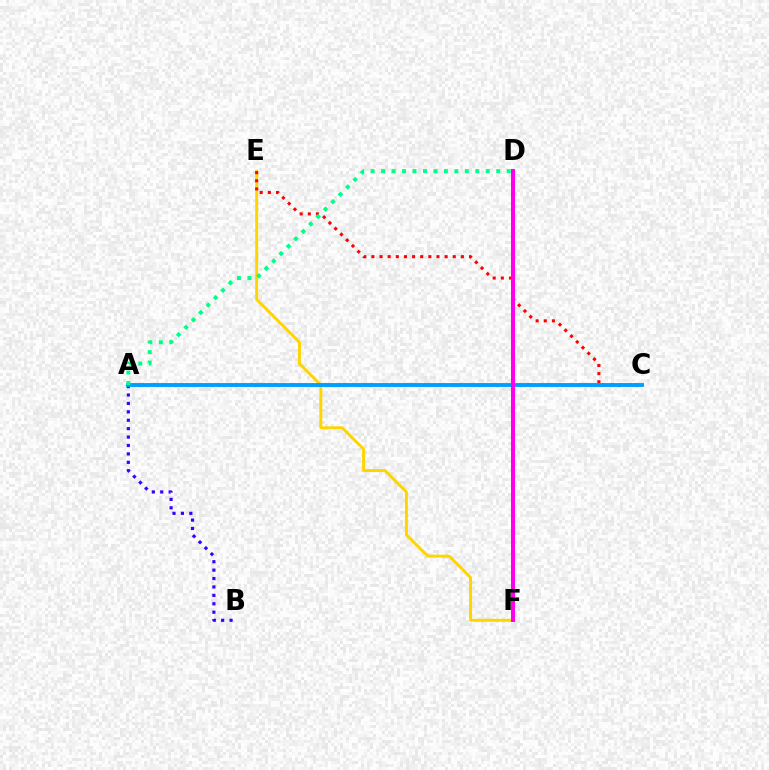{('E', 'F'): [{'color': '#ffd500', 'line_style': 'solid', 'thickness': 2.14}], ('C', 'E'): [{'color': '#ff0000', 'line_style': 'dotted', 'thickness': 2.21}], ('A', 'B'): [{'color': '#3700ff', 'line_style': 'dotted', 'thickness': 2.29}], ('A', 'C'): [{'color': '#009eff', 'line_style': 'solid', 'thickness': 2.8}], ('D', 'F'): [{'color': '#4fff00', 'line_style': 'dotted', 'thickness': 2.95}, {'color': '#ff00ed', 'line_style': 'solid', 'thickness': 2.87}], ('A', 'D'): [{'color': '#00ff86', 'line_style': 'dotted', 'thickness': 2.84}]}